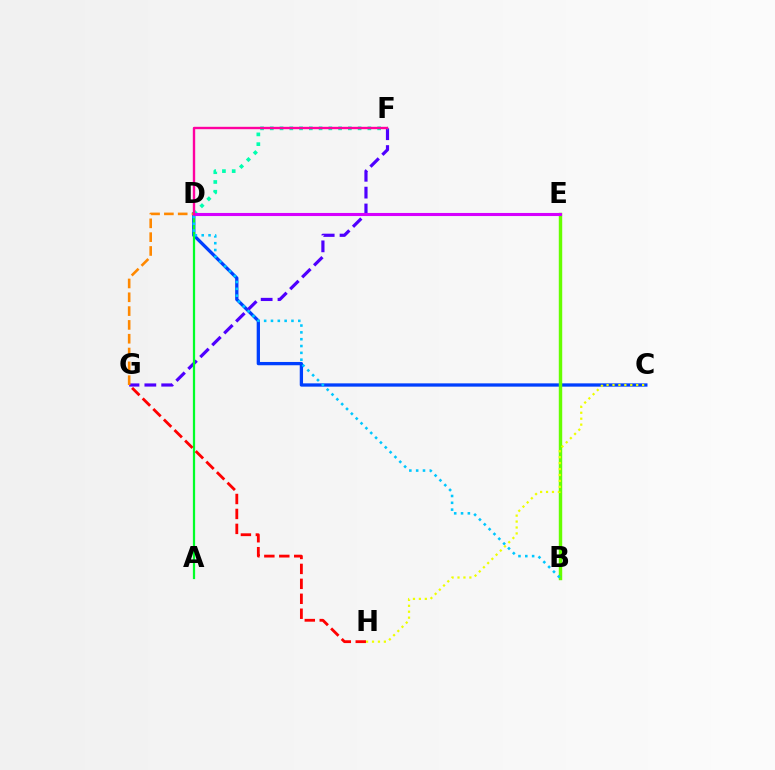{('C', 'D'): [{'color': '#003fff', 'line_style': 'solid', 'thickness': 2.37}], ('F', 'G'): [{'color': '#4f00ff', 'line_style': 'dashed', 'thickness': 2.29}], ('D', 'G'): [{'color': '#ff8800', 'line_style': 'dashed', 'thickness': 1.88}], ('D', 'F'): [{'color': '#00ffaf', 'line_style': 'dotted', 'thickness': 2.65}, {'color': '#ff00a0', 'line_style': 'solid', 'thickness': 1.71}], ('B', 'E'): [{'color': '#66ff00', 'line_style': 'solid', 'thickness': 2.47}], ('A', 'D'): [{'color': '#00ff27', 'line_style': 'solid', 'thickness': 1.61}], ('B', 'D'): [{'color': '#00c7ff', 'line_style': 'dotted', 'thickness': 1.85}], ('G', 'H'): [{'color': '#ff0000', 'line_style': 'dashed', 'thickness': 2.03}], ('D', 'E'): [{'color': '#d600ff', 'line_style': 'solid', 'thickness': 2.22}], ('C', 'H'): [{'color': '#eeff00', 'line_style': 'dotted', 'thickness': 1.61}]}